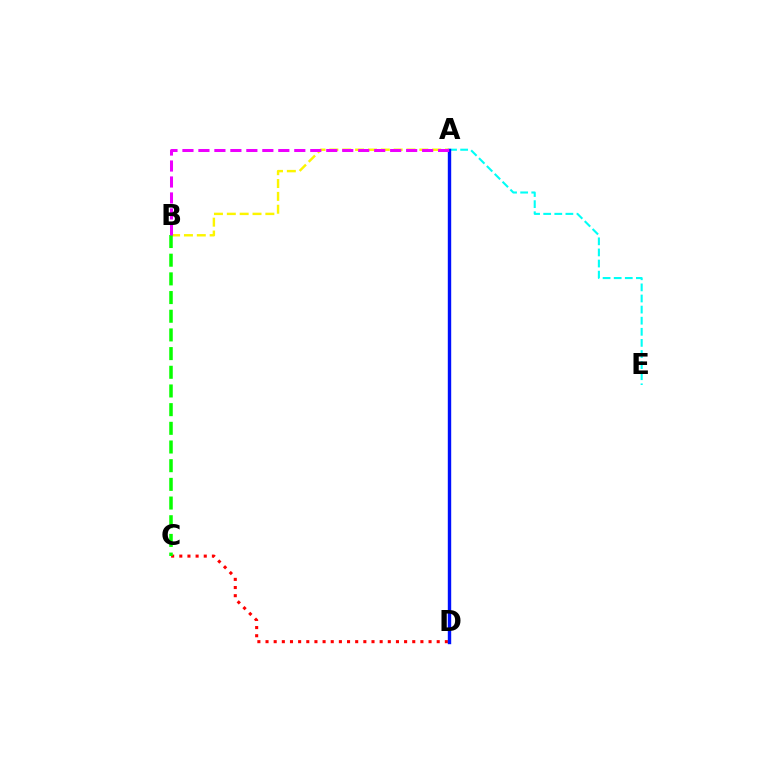{('A', 'B'): [{'color': '#fcf500', 'line_style': 'dashed', 'thickness': 1.75}, {'color': '#ee00ff', 'line_style': 'dashed', 'thickness': 2.17}], ('C', 'D'): [{'color': '#ff0000', 'line_style': 'dotted', 'thickness': 2.21}], ('A', 'E'): [{'color': '#00fff6', 'line_style': 'dashed', 'thickness': 1.51}], ('A', 'D'): [{'color': '#0010ff', 'line_style': 'solid', 'thickness': 2.45}], ('B', 'C'): [{'color': '#08ff00', 'line_style': 'dashed', 'thickness': 2.54}]}